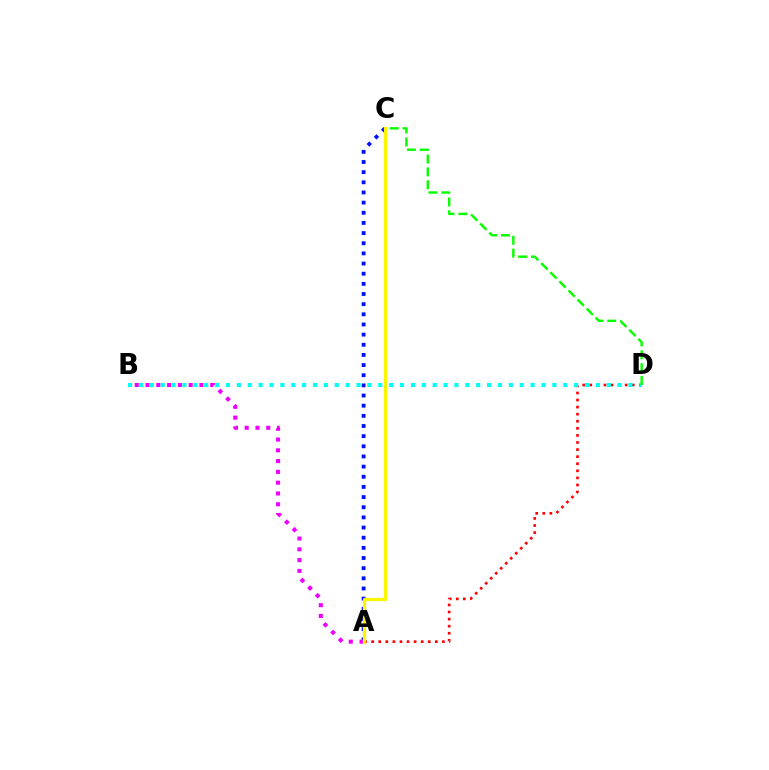{('A', 'C'): [{'color': '#0010ff', 'line_style': 'dotted', 'thickness': 2.76}, {'color': '#fcf500', 'line_style': 'solid', 'thickness': 2.34}], ('A', 'B'): [{'color': '#ee00ff', 'line_style': 'dotted', 'thickness': 2.93}], ('A', 'D'): [{'color': '#ff0000', 'line_style': 'dotted', 'thickness': 1.92}], ('B', 'D'): [{'color': '#00fff6', 'line_style': 'dotted', 'thickness': 2.96}], ('C', 'D'): [{'color': '#08ff00', 'line_style': 'dashed', 'thickness': 1.75}]}